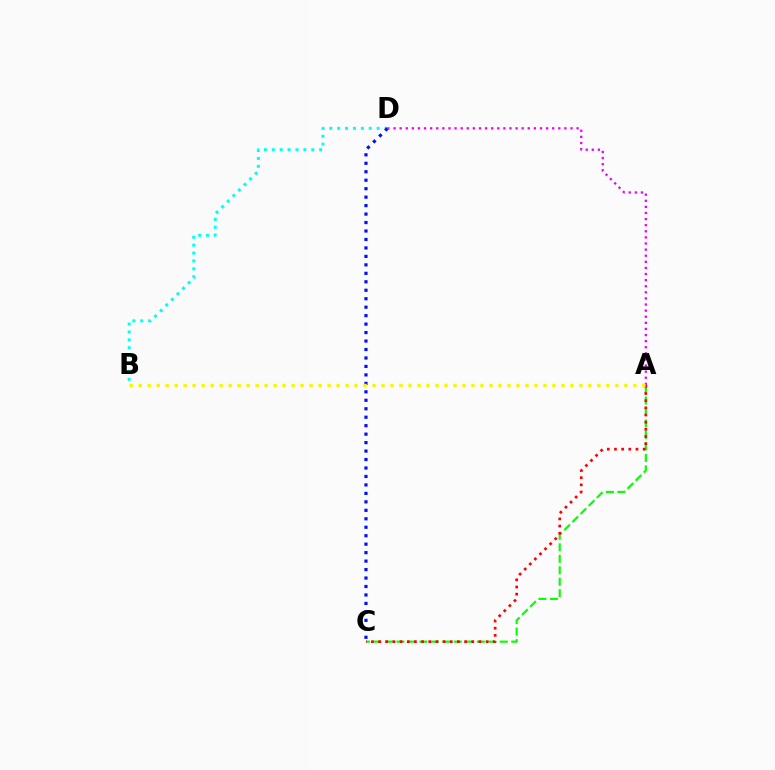{('B', 'D'): [{'color': '#00fff6', 'line_style': 'dotted', 'thickness': 2.14}], ('A', 'C'): [{'color': '#08ff00', 'line_style': 'dashed', 'thickness': 1.56}, {'color': '#ff0000', 'line_style': 'dotted', 'thickness': 1.95}], ('C', 'D'): [{'color': '#0010ff', 'line_style': 'dotted', 'thickness': 2.3}], ('A', 'D'): [{'color': '#ee00ff', 'line_style': 'dotted', 'thickness': 1.66}], ('A', 'B'): [{'color': '#fcf500', 'line_style': 'dotted', 'thickness': 2.44}]}